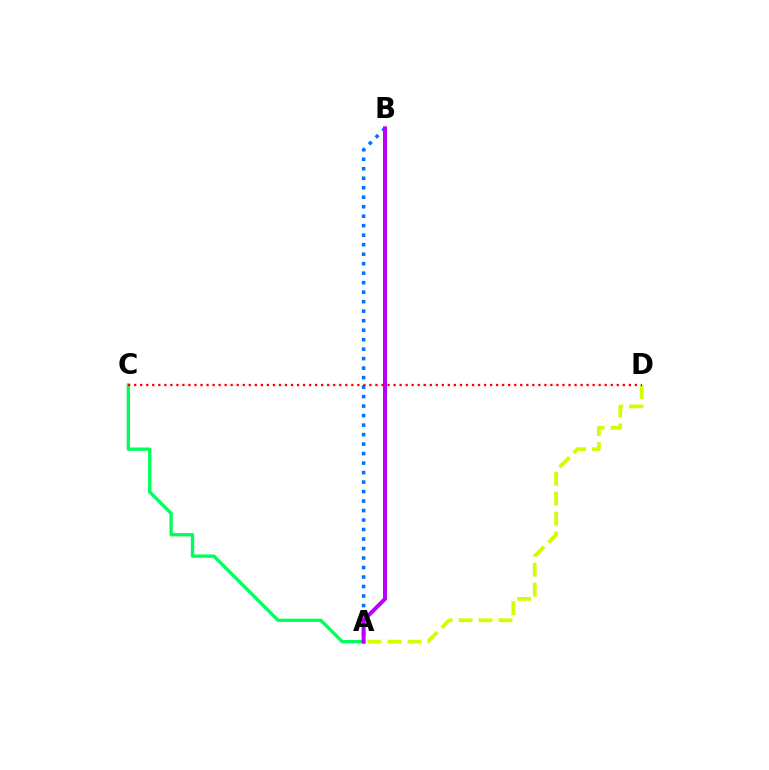{('A', 'C'): [{'color': '#00ff5c', 'line_style': 'solid', 'thickness': 2.4}], ('A', 'B'): [{'color': '#0074ff', 'line_style': 'dotted', 'thickness': 2.58}, {'color': '#b900ff', 'line_style': 'solid', 'thickness': 2.88}], ('A', 'D'): [{'color': '#d1ff00', 'line_style': 'dashed', 'thickness': 2.71}], ('C', 'D'): [{'color': '#ff0000', 'line_style': 'dotted', 'thickness': 1.64}]}